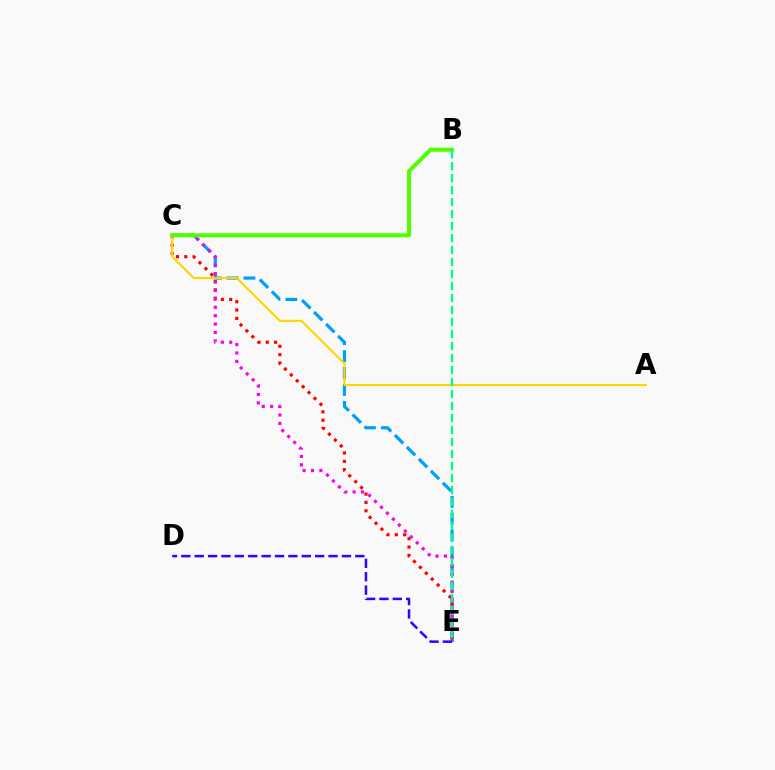{('C', 'E'): [{'color': '#009eff', 'line_style': 'dashed', 'thickness': 2.3}, {'color': '#ff0000', 'line_style': 'dotted', 'thickness': 2.27}, {'color': '#ff00ed', 'line_style': 'dotted', 'thickness': 2.28}], ('A', 'C'): [{'color': '#ffd500', 'line_style': 'solid', 'thickness': 1.53}], ('B', 'C'): [{'color': '#4fff00', 'line_style': 'solid', 'thickness': 2.9}], ('B', 'E'): [{'color': '#00ff86', 'line_style': 'dashed', 'thickness': 1.63}], ('D', 'E'): [{'color': '#3700ff', 'line_style': 'dashed', 'thickness': 1.82}]}